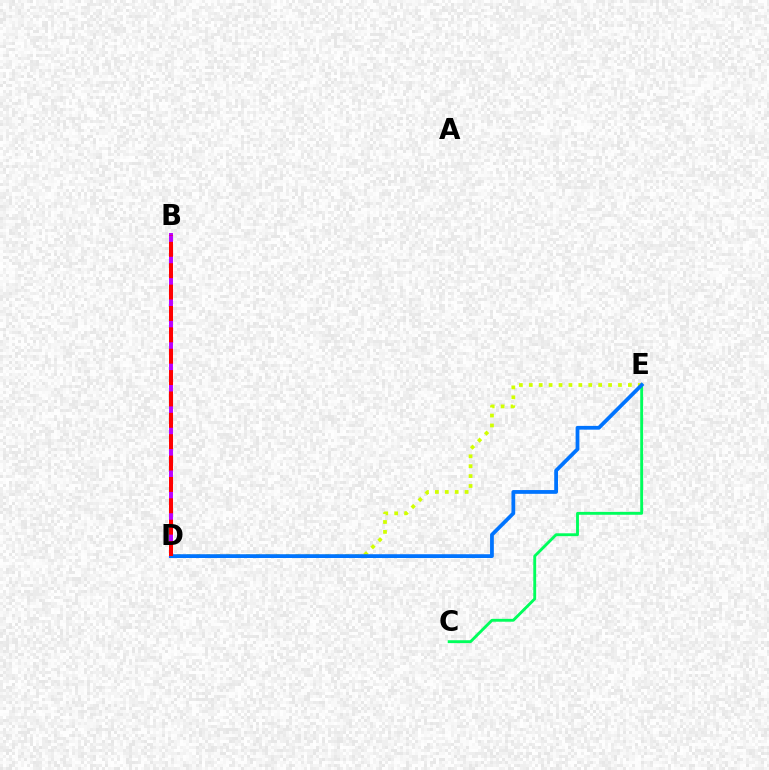{('C', 'E'): [{'color': '#00ff5c', 'line_style': 'solid', 'thickness': 2.07}], ('B', 'D'): [{'color': '#b900ff', 'line_style': 'solid', 'thickness': 2.84}, {'color': '#ff0000', 'line_style': 'dashed', 'thickness': 2.9}], ('D', 'E'): [{'color': '#d1ff00', 'line_style': 'dotted', 'thickness': 2.69}, {'color': '#0074ff', 'line_style': 'solid', 'thickness': 2.72}]}